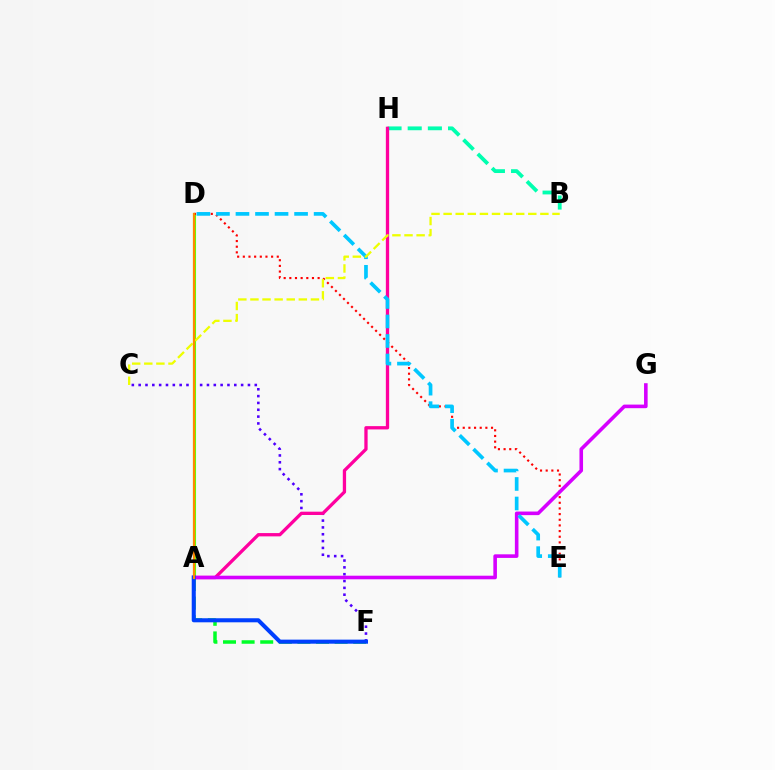{('A', 'F'): [{'color': '#00ff27', 'line_style': 'dashed', 'thickness': 2.53}, {'color': '#003fff', 'line_style': 'solid', 'thickness': 2.92}], ('B', 'H'): [{'color': '#00ffaf', 'line_style': 'dashed', 'thickness': 2.74}], ('C', 'F'): [{'color': '#4f00ff', 'line_style': 'dotted', 'thickness': 1.86}], ('A', 'D'): [{'color': '#66ff00', 'line_style': 'solid', 'thickness': 2.22}, {'color': '#ff8800', 'line_style': 'solid', 'thickness': 1.56}], ('D', 'E'): [{'color': '#ff0000', 'line_style': 'dotted', 'thickness': 1.54}, {'color': '#00c7ff', 'line_style': 'dashed', 'thickness': 2.65}], ('A', 'H'): [{'color': '#ff00a0', 'line_style': 'solid', 'thickness': 2.37}], ('A', 'G'): [{'color': '#d600ff', 'line_style': 'solid', 'thickness': 2.58}], ('B', 'C'): [{'color': '#eeff00', 'line_style': 'dashed', 'thickness': 1.64}]}